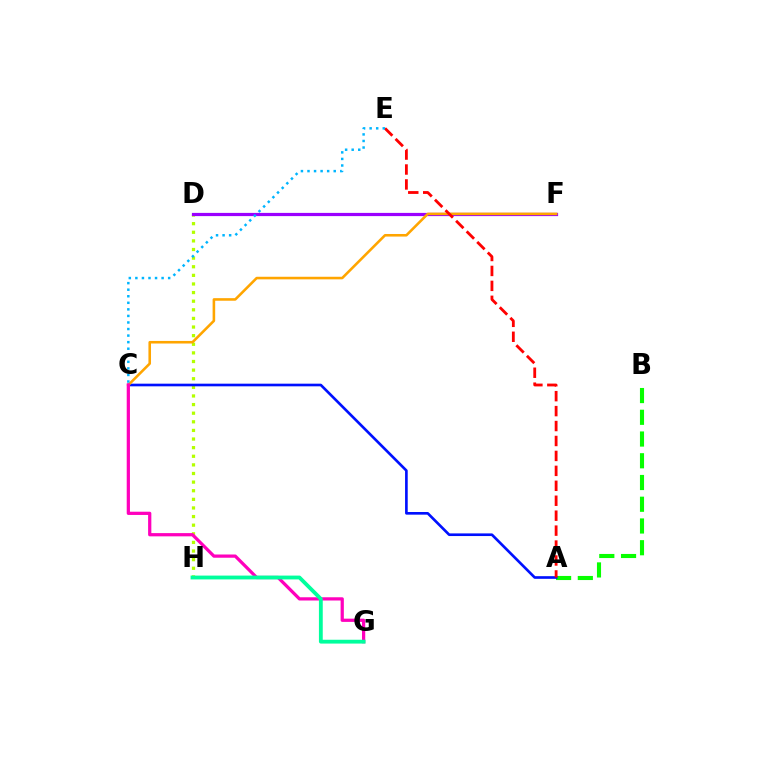{('D', 'H'): [{'color': '#b3ff00', 'line_style': 'dotted', 'thickness': 2.34}], ('A', 'B'): [{'color': '#08ff00', 'line_style': 'dashed', 'thickness': 2.95}], ('A', 'C'): [{'color': '#0010ff', 'line_style': 'solid', 'thickness': 1.91}], ('D', 'F'): [{'color': '#9b00ff', 'line_style': 'solid', 'thickness': 2.31}], ('C', 'F'): [{'color': '#ffa500', 'line_style': 'solid', 'thickness': 1.86}], ('C', 'G'): [{'color': '#ff00bd', 'line_style': 'solid', 'thickness': 2.33}], ('G', 'H'): [{'color': '#00ff9d', 'line_style': 'solid', 'thickness': 2.75}], ('A', 'E'): [{'color': '#ff0000', 'line_style': 'dashed', 'thickness': 2.03}], ('C', 'E'): [{'color': '#00b5ff', 'line_style': 'dotted', 'thickness': 1.78}]}